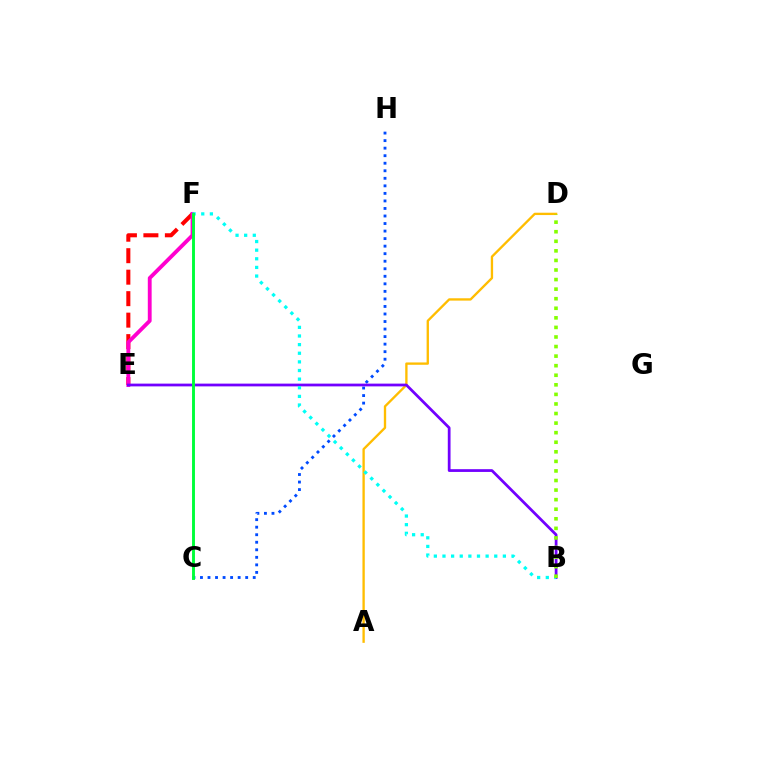{('E', 'F'): [{'color': '#ff0000', 'line_style': 'dashed', 'thickness': 2.92}, {'color': '#ff00cf', 'line_style': 'solid', 'thickness': 2.77}], ('C', 'H'): [{'color': '#004bff', 'line_style': 'dotted', 'thickness': 2.05}], ('A', 'D'): [{'color': '#ffbd00', 'line_style': 'solid', 'thickness': 1.68}], ('B', 'E'): [{'color': '#7200ff', 'line_style': 'solid', 'thickness': 1.98}], ('B', 'F'): [{'color': '#00fff6', 'line_style': 'dotted', 'thickness': 2.34}], ('C', 'F'): [{'color': '#00ff39', 'line_style': 'solid', 'thickness': 2.09}], ('B', 'D'): [{'color': '#84ff00', 'line_style': 'dotted', 'thickness': 2.6}]}